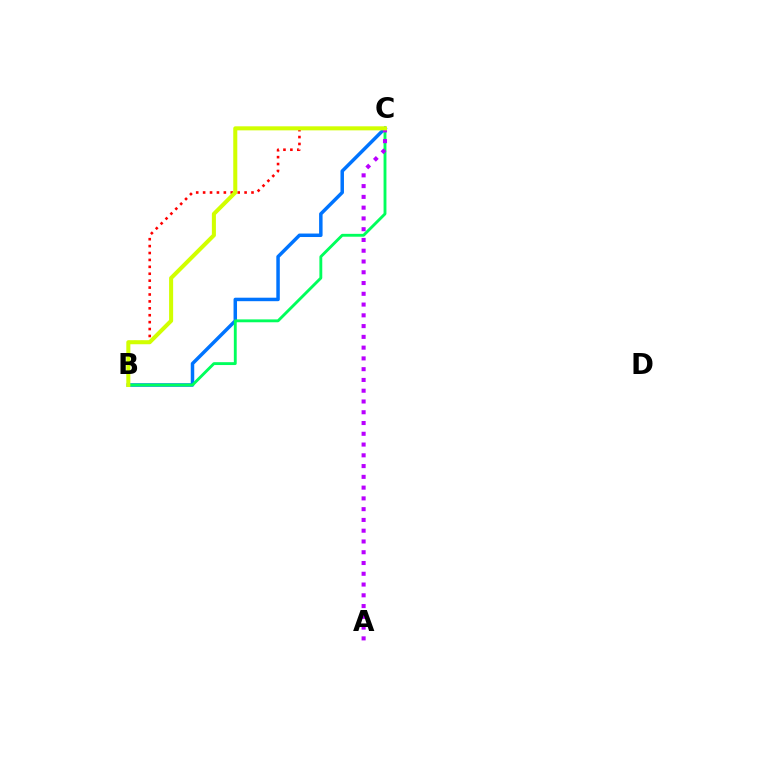{('B', 'C'): [{'color': '#ff0000', 'line_style': 'dotted', 'thickness': 1.88}, {'color': '#0074ff', 'line_style': 'solid', 'thickness': 2.51}, {'color': '#00ff5c', 'line_style': 'solid', 'thickness': 2.06}, {'color': '#d1ff00', 'line_style': 'solid', 'thickness': 2.91}], ('A', 'C'): [{'color': '#b900ff', 'line_style': 'dotted', 'thickness': 2.93}]}